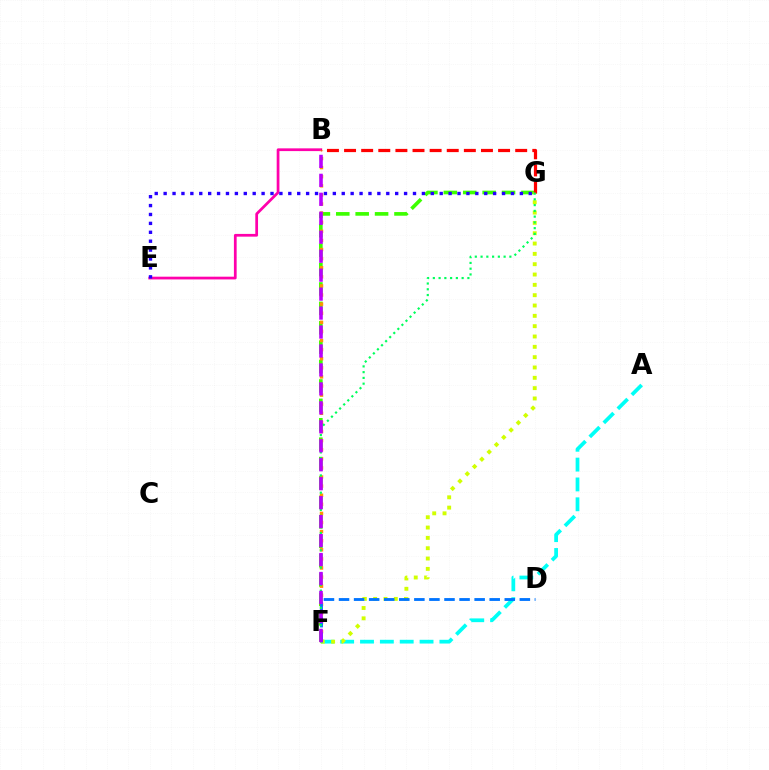{('B', 'E'): [{'color': '#ff00ac', 'line_style': 'solid', 'thickness': 1.97}], ('F', 'G'): [{'color': '#3dff00', 'line_style': 'dashed', 'thickness': 2.64}, {'color': '#d1ff00', 'line_style': 'dotted', 'thickness': 2.81}, {'color': '#00ff5c', 'line_style': 'dotted', 'thickness': 1.57}], ('A', 'F'): [{'color': '#00fff6', 'line_style': 'dashed', 'thickness': 2.7}], ('B', 'F'): [{'color': '#ff9400', 'line_style': 'dotted', 'thickness': 2.47}, {'color': '#b900ff', 'line_style': 'dashed', 'thickness': 2.58}], ('D', 'F'): [{'color': '#0074ff', 'line_style': 'dashed', 'thickness': 2.05}], ('E', 'G'): [{'color': '#2500ff', 'line_style': 'dotted', 'thickness': 2.42}], ('B', 'G'): [{'color': '#ff0000', 'line_style': 'dashed', 'thickness': 2.32}]}